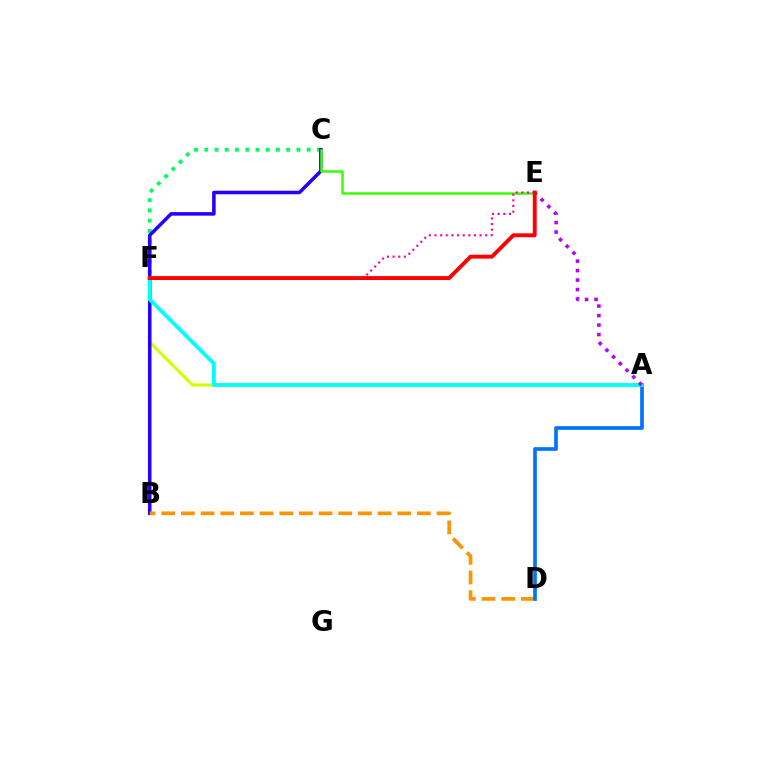{('C', 'F'): [{'color': '#00ff5c', 'line_style': 'dotted', 'thickness': 2.78}], ('A', 'F'): [{'color': '#d1ff00', 'line_style': 'solid', 'thickness': 2.24}, {'color': '#00fff6', 'line_style': 'solid', 'thickness': 2.73}], ('B', 'C'): [{'color': '#2500ff', 'line_style': 'solid', 'thickness': 2.55}], ('B', 'D'): [{'color': '#ff9400', 'line_style': 'dashed', 'thickness': 2.67}], ('A', 'D'): [{'color': '#0074ff', 'line_style': 'solid', 'thickness': 2.65}], ('C', 'E'): [{'color': '#3dff00', 'line_style': 'solid', 'thickness': 1.81}], ('E', 'F'): [{'color': '#ff00ac', 'line_style': 'dotted', 'thickness': 1.53}, {'color': '#ff0000', 'line_style': 'solid', 'thickness': 2.81}], ('A', 'E'): [{'color': '#b900ff', 'line_style': 'dotted', 'thickness': 2.58}]}